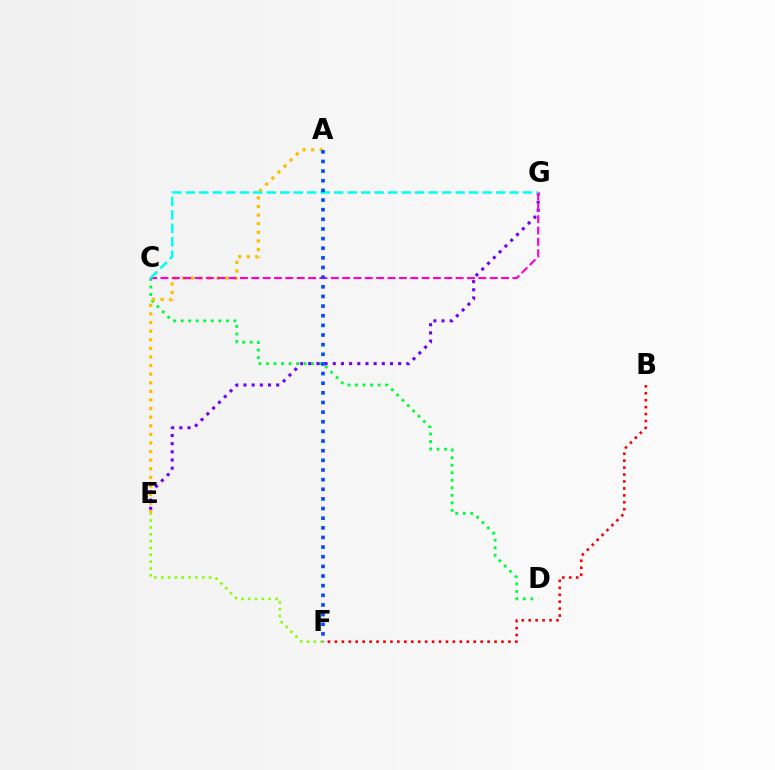{('C', 'D'): [{'color': '#00ff39', 'line_style': 'dotted', 'thickness': 2.05}], ('A', 'E'): [{'color': '#ffbd00', 'line_style': 'dotted', 'thickness': 2.34}], ('E', 'G'): [{'color': '#7200ff', 'line_style': 'dotted', 'thickness': 2.22}], ('E', 'F'): [{'color': '#84ff00', 'line_style': 'dotted', 'thickness': 1.86}], ('B', 'F'): [{'color': '#ff0000', 'line_style': 'dotted', 'thickness': 1.89}], ('C', 'G'): [{'color': '#ff00cf', 'line_style': 'dashed', 'thickness': 1.54}, {'color': '#00fff6', 'line_style': 'dashed', 'thickness': 1.83}], ('A', 'F'): [{'color': '#004bff', 'line_style': 'dotted', 'thickness': 2.62}]}